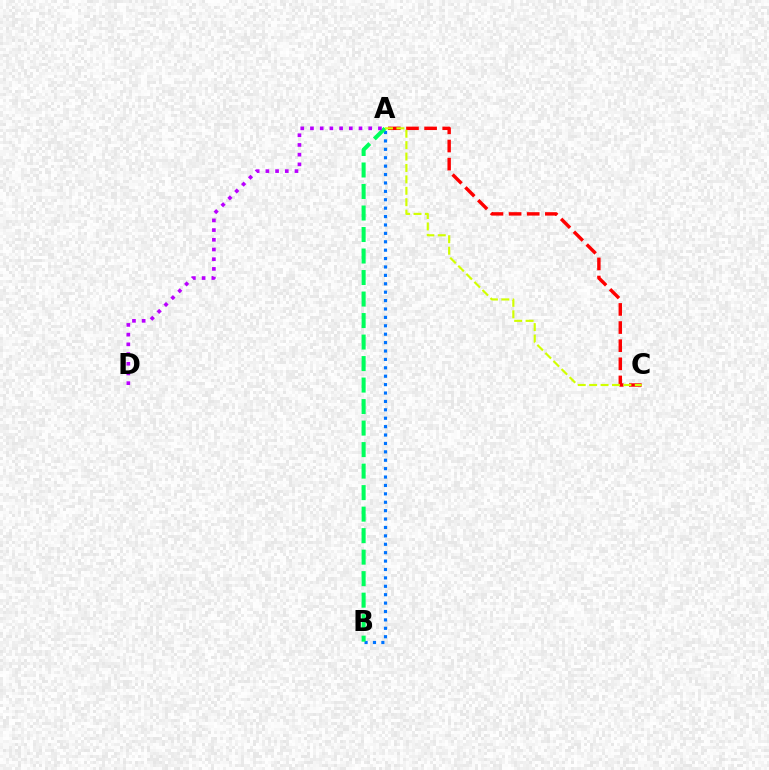{('A', 'B'): [{'color': '#0074ff', 'line_style': 'dotted', 'thickness': 2.28}, {'color': '#00ff5c', 'line_style': 'dashed', 'thickness': 2.92}], ('A', 'C'): [{'color': '#ff0000', 'line_style': 'dashed', 'thickness': 2.46}, {'color': '#d1ff00', 'line_style': 'dashed', 'thickness': 1.55}], ('A', 'D'): [{'color': '#b900ff', 'line_style': 'dotted', 'thickness': 2.64}]}